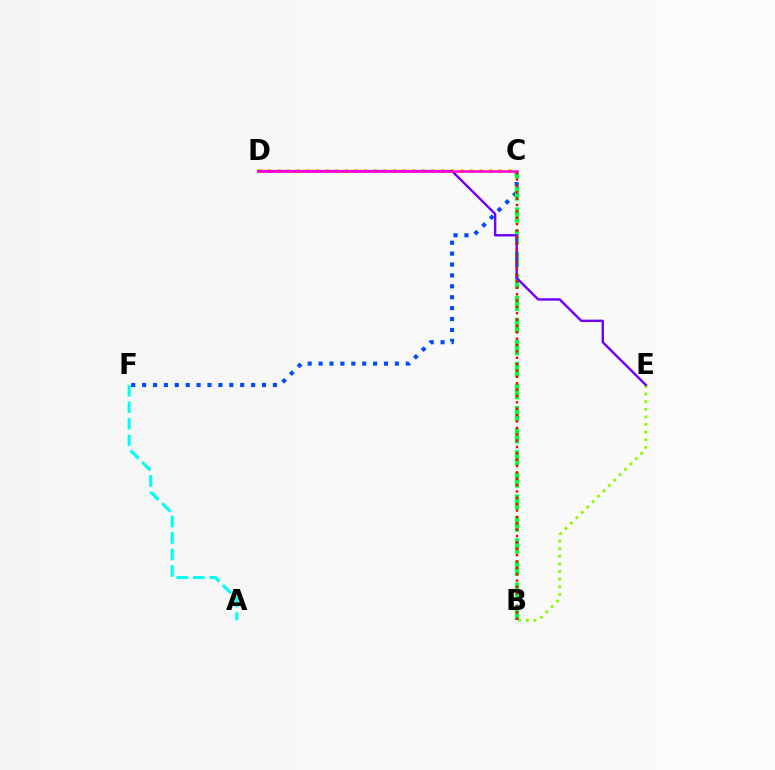{('C', 'D'): [{'color': '#ffbd00', 'line_style': 'dotted', 'thickness': 2.61}, {'color': '#ff00cf', 'line_style': 'solid', 'thickness': 1.8}], ('A', 'F'): [{'color': '#00fff6', 'line_style': 'dashed', 'thickness': 2.24}], ('B', 'E'): [{'color': '#84ff00', 'line_style': 'dotted', 'thickness': 2.07}], ('C', 'F'): [{'color': '#004bff', 'line_style': 'dotted', 'thickness': 2.96}], ('B', 'C'): [{'color': '#00ff39', 'line_style': 'dashed', 'thickness': 3.0}, {'color': '#ff0000', 'line_style': 'dotted', 'thickness': 1.73}], ('D', 'E'): [{'color': '#7200ff', 'line_style': 'solid', 'thickness': 1.74}]}